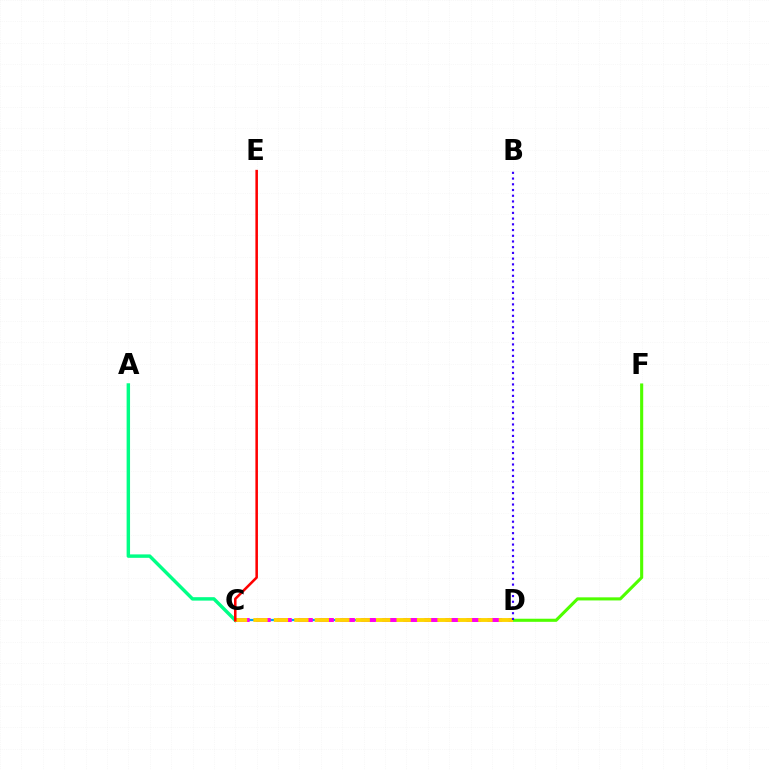{('A', 'C'): [{'color': '#00ff86', 'line_style': 'solid', 'thickness': 2.48}], ('C', 'D'): [{'color': '#009eff', 'line_style': 'solid', 'thickness': 1.6}, {'color': '#ff00ed', 'line_style': 'dashed', 'thickness': 2.86}, {'color': '#ffd500', 'line_style': 'dashed', 'thickness': 2.78}], ('D', 'F'): [{'color': '#4fff00', 'line_style': 'solid', 'thickness': 2.23}], ('B', 'D'): [{'color': '#3700ff', 'line_style': 'dotted', 'thickness': 1.55}], ('C', 'E'): [{'color': '#ff0000', 'line_style': 'solid', 'thickness': 1.83}]}